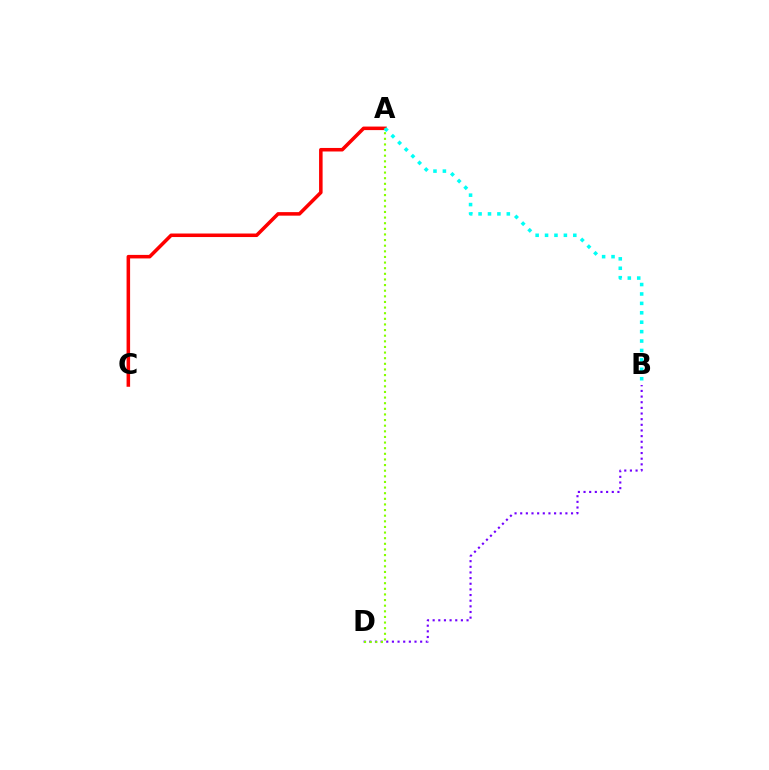{('A', 'C'): [{'color': '#ff0000', 'line_style': 'solid', 'thickness': 2.55}], ('B', 'D'): [{'color': '#7200ff', 'line_style': 'dotted', 'thickness': 1.53}], ('A', 'D'): [{'color': '#84ff00', 'line_style': 'dotted', 'thickness': 1.53}], ('A', 'B'): [{'color': '#00fff6', 'line_style': 'dotted', 'thickness': 2.56}]}